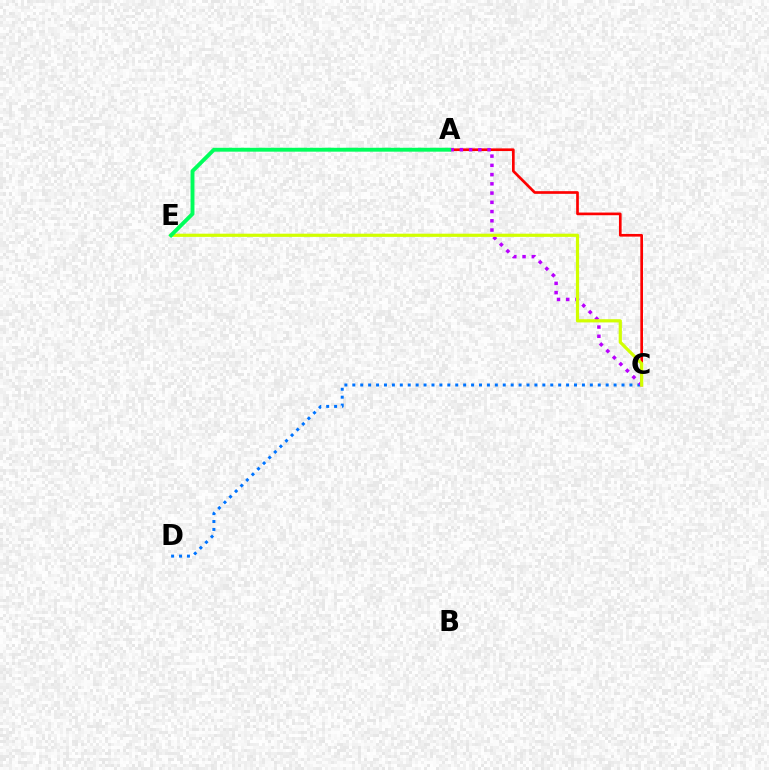{('C', 'D'): [{'color': '#0074ff', 'line_style': 'dotted', 'thickness': 2.15}], ('A', 'C'): [{'color': '#ff0000', 'line_style': 'solid', 'thickness': 1.93}, {'color': '#b900ff', 'line_style': 'dotted', 'thickness': 2.51}], ('C', 'E'): [{'color': '#d1ff00', 'line_style': 'solid', 'thickness': 2.29}], ('A', 'E'): [{'color': '#00ff5c', 'line_style': 'solid', 'thickness': 2.81}]}